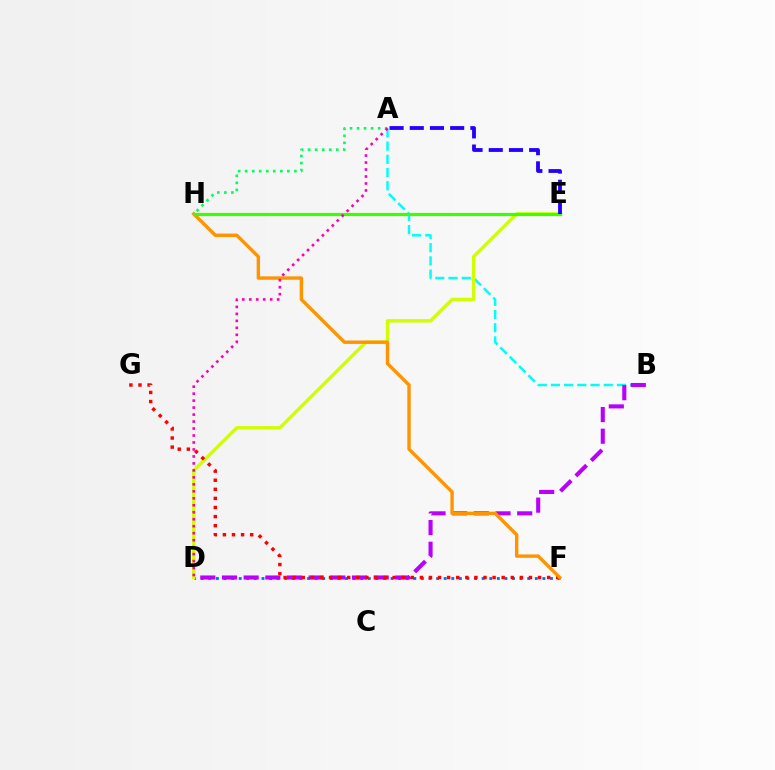{('A', 'H'): [{'color': '#00ff5c', 'line_style': 'dotted', 'thickness': 1.91}], ('A', 'B'): [{'color': '#00fff6', 'line_style': 'dashed', 'thickness': 1.79}], ('D', 'F'): [{'color': '#0074ff', 'line_style': 'dotted', 'thickness': 2.06}], ('D', 'E'): [{'color': '#d1ff00', 'line_style': 'solid', 'thickness': 2.44}], ('B', 'D'): [{'color': '#b900ff', 'line_style': 'dashed', 'thickness': 2.94}], ('F', 'G'): [{'color': '#ff0000', 'line_style': 'dotted', 'thickness': 2.47}], ('F', 'H'): [{'color': '#ff9400', 'line_style': 'solid', 'thickness': 2.44}], ('E', 'H'): [{'color': '#3dff00', 'line_style': 'solid', 'thickness': 2.31}], ('A', 'E'): [{'color': '#2500ff', 'line_style': 'dashed', 'thickness': 2.74}], ('A', 'D'): [{'color': '#ff00ac', 'line_style': 'dotted', 'thickness': 1.9}]}